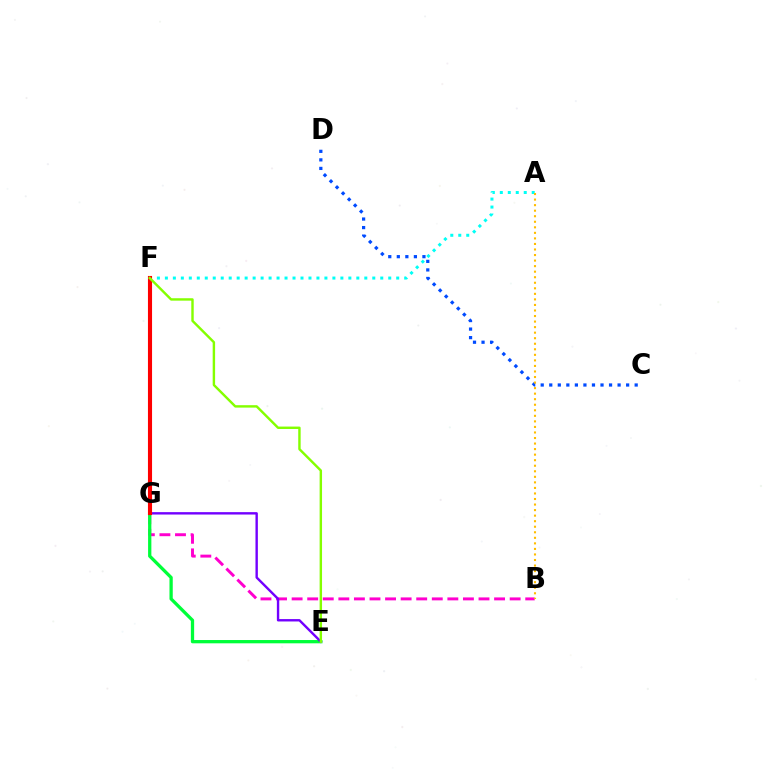{('B', 'G'): [{'color': '#ff00cf', 'line_style': 'dashed', 'thickness': 2.12}], ('E', 'G'): [{'color': '#00ff39', 'line_style': 'solid', 'thickness': 2.36}, {'color': '#7200ff', 'line_style': 'solid', 'thickness': 1.72}], ('C', 'D'): [{'color': '#004bff', 'line_style': 'dotted', 'thickness': 2.32}], ('A', 'F'): [{'color': '#00fff6', 'line_style': 'dotted', 'thickness': 2.17}], ('F', 'G'): [{'color': '#ff0000', 'line_style': 'solid', 'thickness': 2.96}], ('E', 'F'): [{'color': '#84ff00', 'line_style': 'solid', 'thickness': 1.74}], ('A', 'B'): [{'color': '#ffbd00', 'line_style': 'dotted', 'thickness': 1.51}]}